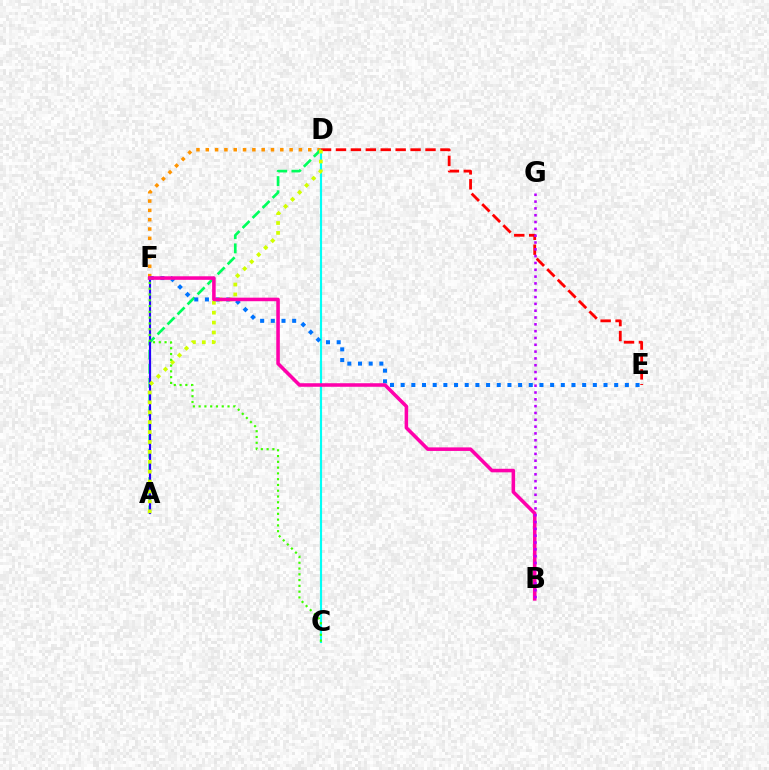{('D', 'F'): [{'color': '#ff9400', 'line_style': 'dotted', 'thickness': 2.53}], ('A', 'D'): [{'color': '#00ff5c', 'line_style': 'dashed', 'thickness': 1.92}, {'color': '#d1ff00', 'line_style': 'dotted', 'thickness': 2.69}], ('C', 'D'): [{'color': '#00fff6', 'line_style': 'solid', 'thickness': 1.55}], ('A', 'F'): [{'color': '#2500ff', 'line_style': 'solid', 'thickness': 1.56}], ('D', 'E'): [{'color': '#ff0000', 'line_style': 'dashed', 'thickness': 2.03}], ('E', 'F'): [{'color': '#0074ff', 'line_style': 'dotted', 'thickness': 2.9}], ('B', 'F'): [{'color': '#ff00ac', 'line_style': 'solid', 'thickness': 2.56}], ('B', 'G'): [{'color': '#b900ff', 'line_style': 'dotted', 'thickness': 1.85}], ('C', 'F'): [{'color': '#3dff00', 'line_style': 'dotted', 'thickness': 1.57}]}